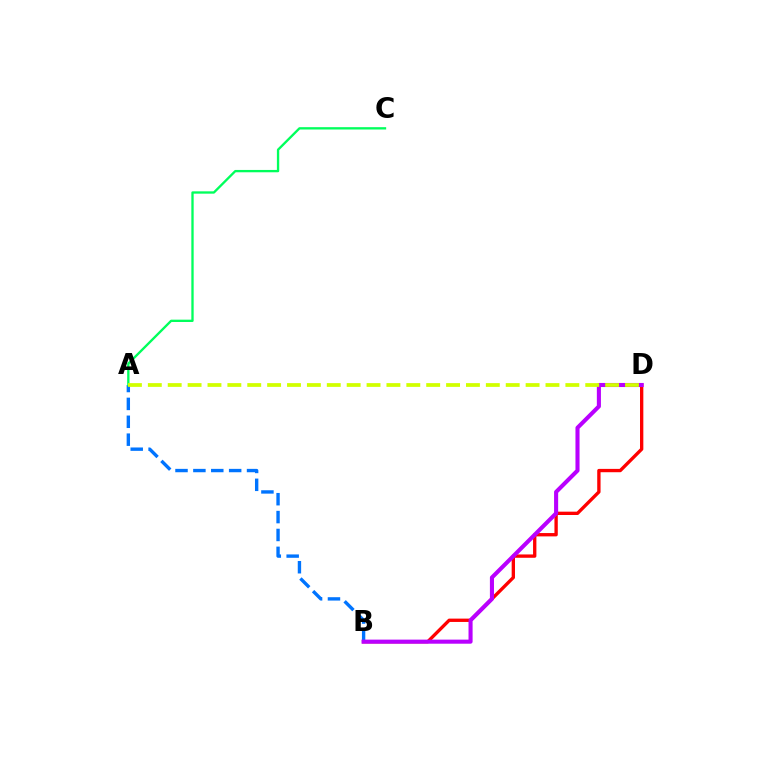{('B', 'D'): [{'color': '#ff0000', 'line_style': 'solid', 'thickness': 2.4}, {'color': '#b900ff', 'line_style': 'solid', 'thickness': 2.94}], ('A', 'B'): [{'color': '#0074ff', 'line_style': 'dashed', 'thickness': 2.43}], ('A', 'C'): [{'color': '#00ff5c', 'line_style': 'solid', 'thickness': 1.68}], ('A', 'D'): [{'color': '#d1ff00', 'line_style': 'dashed', 'thickness': 2.7}]}